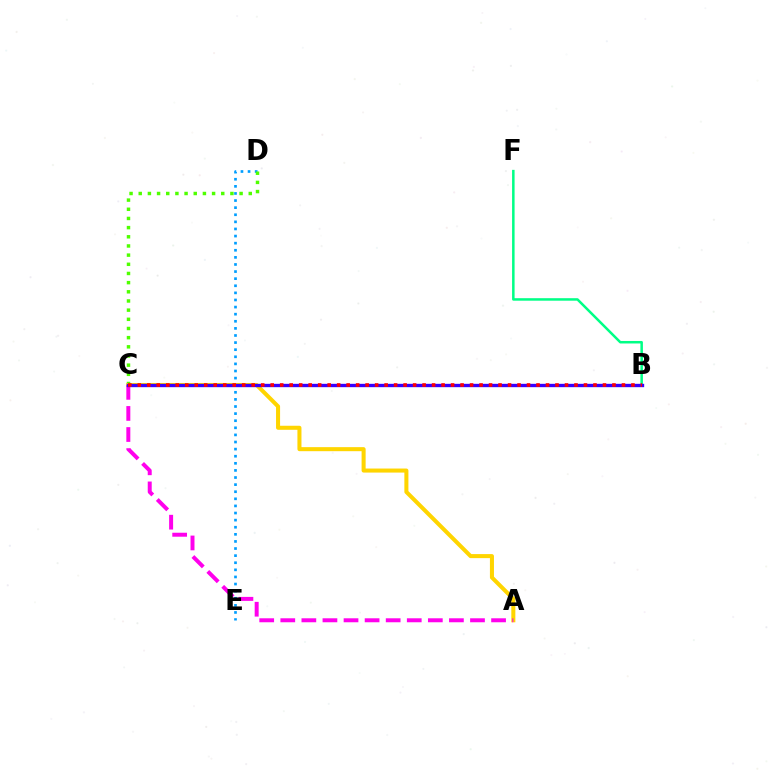{('D', 'E'): [{'color': '#009eff', 'line_style': 'dotted', 'thickness': 1.93}], ('C', 'D'): [{'color': '#4fff00', 'line_style': 'dotted', 'thickness': 2.49}], ('A', 'C'): [{'color': '#ffd500', 'line_style': 'solid', 'thickness': 2.91}, {'color': '#ff00ed', 'line_style': 'dashed', 'thickness': 2.86}], ('B', 'F'): [{'color': '#00ff86', 'line_style': 'solid', 'thickness': 1.8}], ('B', 'C'): [{'color': '#3700ff', 'line_style': 'solid', 'thickness': 2.42}, {'color': '#ff0000', 'line_style': 'dotted', 'thickness': 2.58}]}